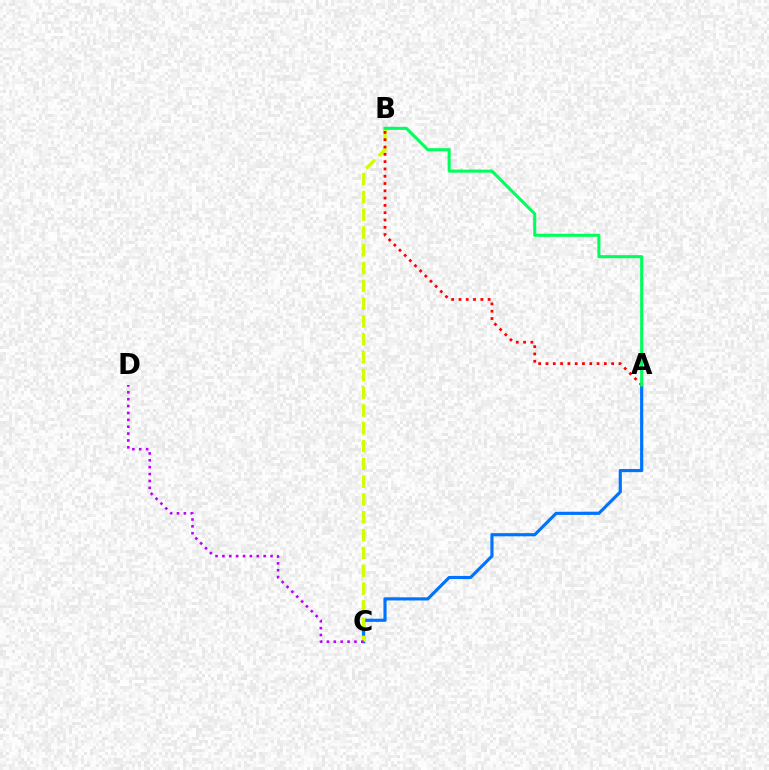{('A', 'C'): [{'color': '#0074ff', 'line_style': 'solid', 'thickness': 2.28}], ('B', 'C'): [{'color': '#d1ff00', 'line_style': 'dashed', 'thickness': 2.42}], ('A', 'B'): [{'color': '#ff0000', 'line_style': 'dotted', 'thickness': 1.98}, {'color': '#00ff5c', 'line_style': 'solid', 'thickness': 2.21}], ('C', 'D'): [{'color': '#b900ff', 'line_style': 'dotted', 'thickness': 1.87}]}